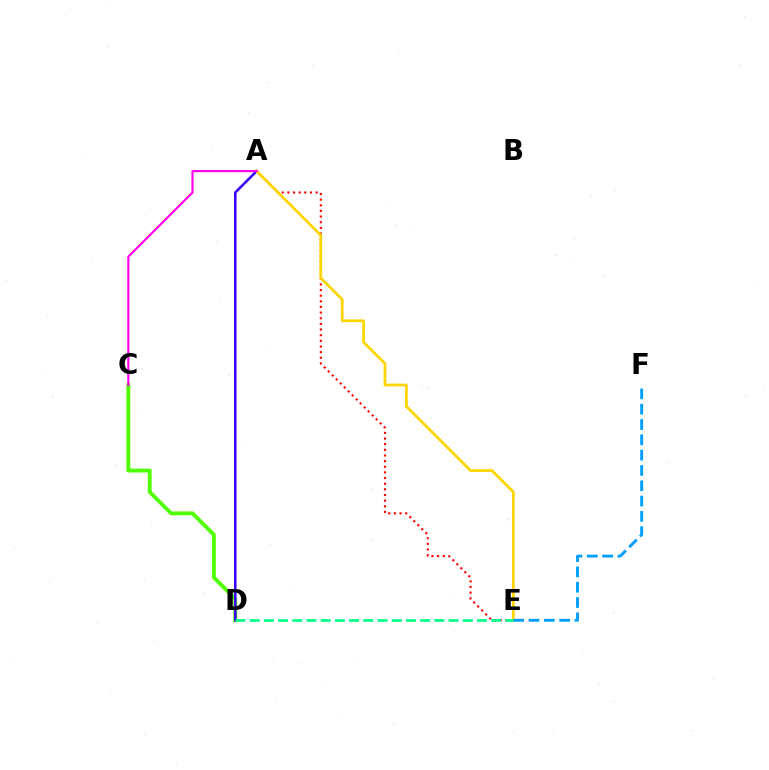{('A', 'E'): [{'color': '#ff0000', 'line_style': 'dotted', 'thickness': 1.53}, {'color': '#ffd500', 'line_style': 'solid', 'thickness': 2.0}], ('C', 'D'): [{'color': '#4fff00', 'line_style': 'solid', 'thickness': 2.76}], ('A', 'D'): [{'color': '#3700ff', 'line_style': 'solid', 'thickness': 1.81}], ('D', 'E'): [{'color': '#00ff86', 'line_style': 'dashed', 'thickness': 1.93}], ('A', 'C'): [{'color': '#ff00ed', 'line_style': 'solid', 'thickness': 1.57}], ('E', 'F'): [{'color': '#009eff', 'line_style': 'dashed', 'thickness': 2.08}]}